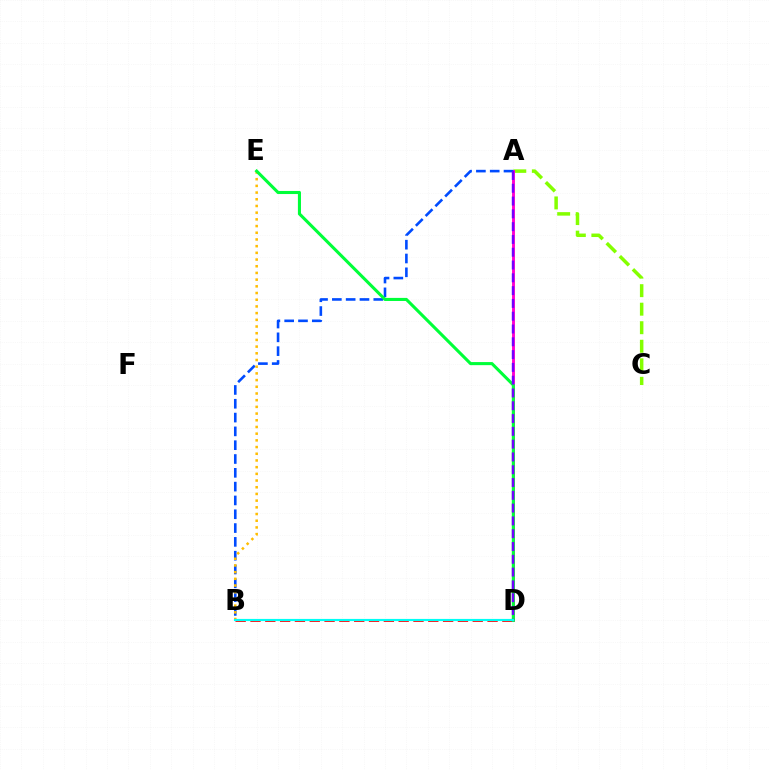{('A', 'C'): [{'color': '#84ff00', 'line_style': 'dashed', 'thickness': 2.52}], ('B', 'D'): [{'color': '#ff0000', 'line_style': 'dashed', 'thickness': 2.01}, {'color': '#00fff6', 'line_style': 'solid', 'thickness': 1.56}], ('A', 'D'): [{'color': '#ff00cf', 'line_style': 'solid', 'thickness': 2.09}, {'color': '#7200ff', 'line_style': 'dashed', 'thickness': 1.74}], ('A', 'B'): [{'color': '#004bff', 'line_style': 'dashed', 'thickness': 1.88}], ('B', 'E'): [{'color': '#ffbd00', 'line_style': 'dotted', 'thickness': 1.82}], ('D', 'E'): [{'color': '#00ff39', 'line_style': 'solid', 'thickness': 2.22}]}